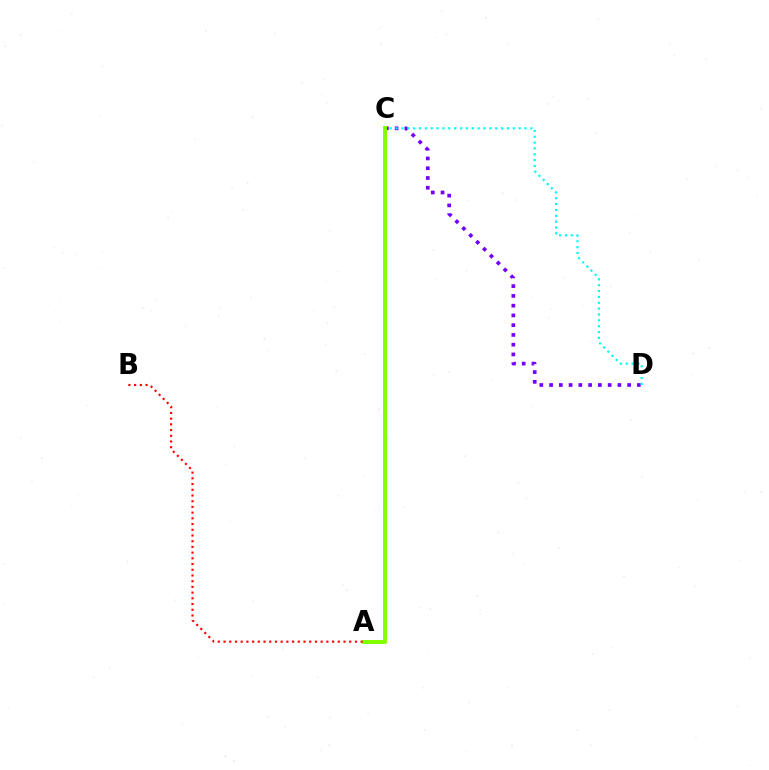{('C', 'D'): [{'color': '#7200ff', 'line_style': 'dotted', 'thickness': 2.65}, {'color': '#00fff6', 'line_style': 'dotted', 'thickness': 1.59}], ('A', 'C'): [{'color': '#84ff00', 'line_style': 'solid', 'thickness': 2.89}], ('A', 'B'): [{'color': '#ff0000', 'line_style': 'dotted', 'thickness': 1.55}]}